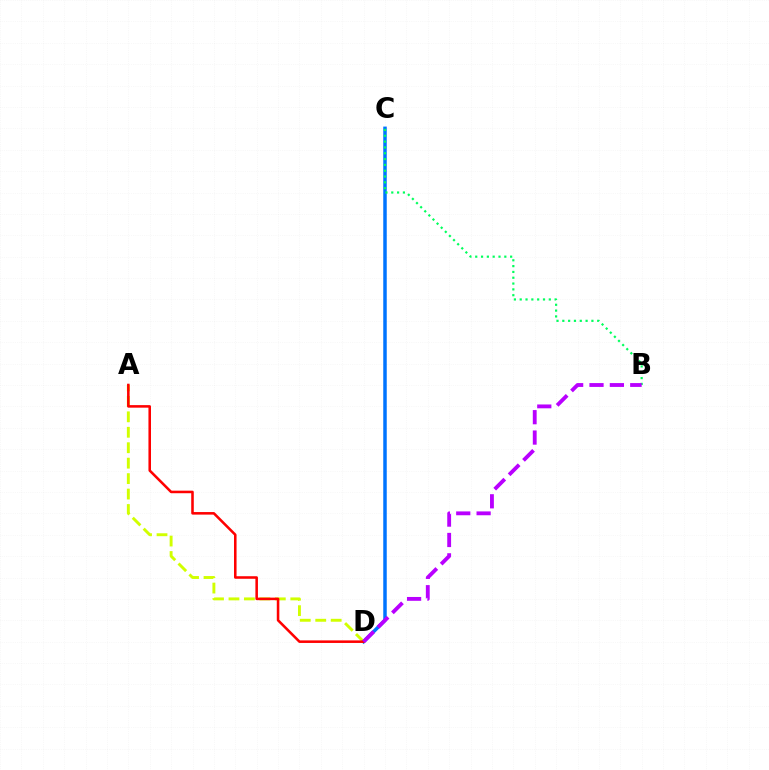{('A', 'D'): [{'color': '#d1ff00', 'line_style': 'dashed', 'thickness': 2.1}, {'color': '#ff0000', 'line_style': 'solid', 'thickness': 1.84}], ('C', 'D'): [{'color': '#0074ff', 'line_style': 'solid', 'thickness': 2.52}], ('B', 'C'): [{'color': '#00ff5c', 'line_style': 'dotted', 'thickness': 1.58}], ('B', 'D'): [{'color': '#b900ff', 'line_style': 'dashed', 'thickness': 2.77}]}